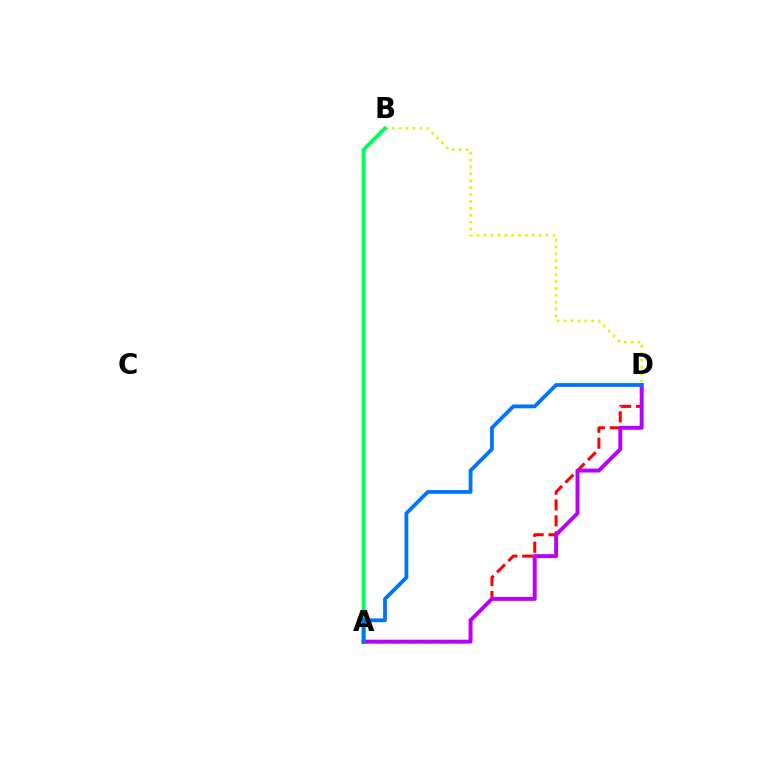{('B', 'D'): [{'color': '#d1ff00', 'line_style': 'dotted', 'thickness': 1.87}], ('A', 'D'): [{'color': '#ff0000', 'line_style': 'dashed', 'thickness': 2.16}, {'color': '#b900ff', 'line_style': 'solid', 'thickness': 2.83}, {'color': '#0074ff', 'line_style': 'solid', 'thickness': 2.72}], ('A', 'B'): [{'color': '#00ff5c', 'line_style': 'solid', 'thickness': 2.8}]}